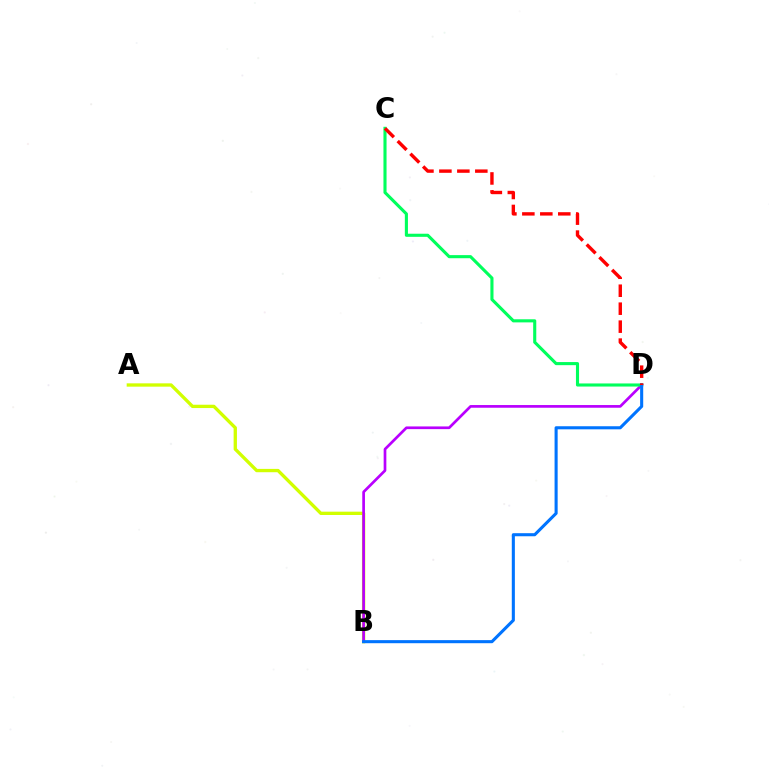{('A', 'B'): [{'color': '#d1ff00', 'line_style': 'solid', 'thickness': 2.39}], ('B', 'D'): [{'color': '#b900ff', 'line_style': 'solid', 'thickness': 1.94}, {'color': '#0074ff', 'line_style': 'solid', 'thickness': 2.22}], ('C', 'D'): [{'color': '#00ff5c', 'line_style': 'solid', 'thickness': 2.23}, {'color': '#ff0000', 'line_style': 'dashed', 'thickness': 2.44}]}